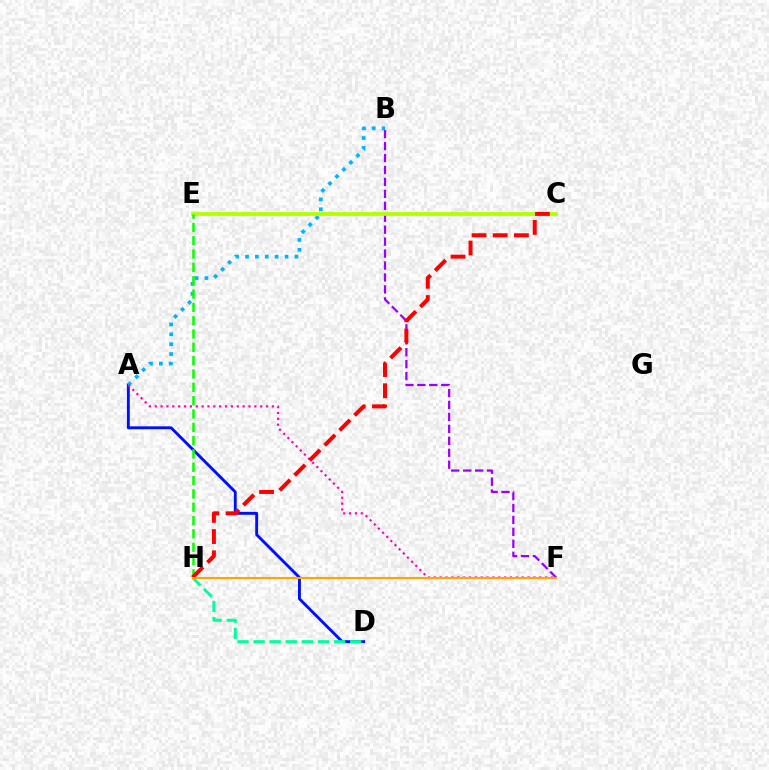{('A', 'D'): [{'color': '#0010ff', 'line_style': 'solid', 'thickness': 2.08}], ('B', 'F'): [{'color': '#9b00ff', 'line_style': 'dashed', 'thickness': 1.62}], ('A', 'B'): [{'color': '#00b5ff', 'line_style': 'dotted', 'thickness': 2.69}], ('C', 'E'): [{'color': '#b3ff00', 'line_style': 'solid', 'thickness': 2.71}], ('A', 'F'): [{'color': '#ff00bd', 'line_style': 'dotted', 'thickness': 1.59}], ('E', 'H'): [{'color': '#08ff00', 'line_style': 'dashed', 'thickness': 1.81}], ('D', 'H'): [{'color': '#00ff9d', 'line_style': 'dashed', 'thickness': 2.19}], ('C', 'H'): [{'color': '#ff0000', 'line_style': 'dashed', 'thickness': 2.88}], ('F', 'H'): [{'color': '#ffa500', 'line_style': 'solid', 'thickness': 1.52}]}